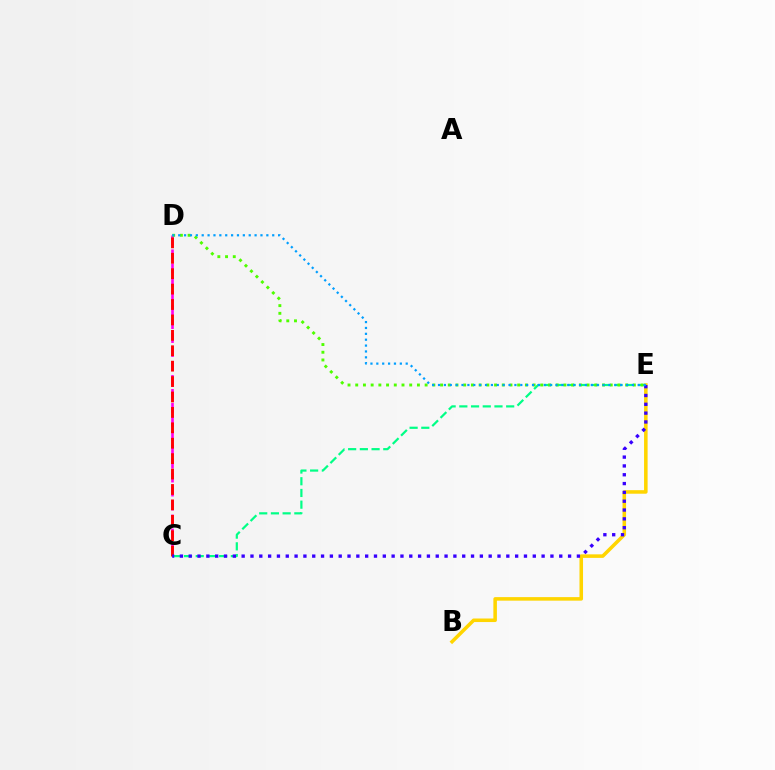{('B', 'E'): [{'color': '#ffd500', 'line_style': 'solid', 'thickness': 2.55}], ('C', 'D'): [{'color': '#ff00ed', 'line_style': 'dashed', 'thickness': 1.9}, {'color': '#ff0000', 'line_style': 'dashed', 'thickness': 2.09}], ('C', 'E'): [{'color': '#00ff86', 'line_style': 'dashed', 'thickness': 1.59}, {'color': '#3700ff', 'line_style': 'dotted', 'thickness': 2.4}], ('D', 'E'): [{'color': '#4fff00', 'line_style': 'dotted', 'thickness': 2.1}, {'color': '#009eff', 'line_style': 'dotted', 'thickness': 1.6}]}